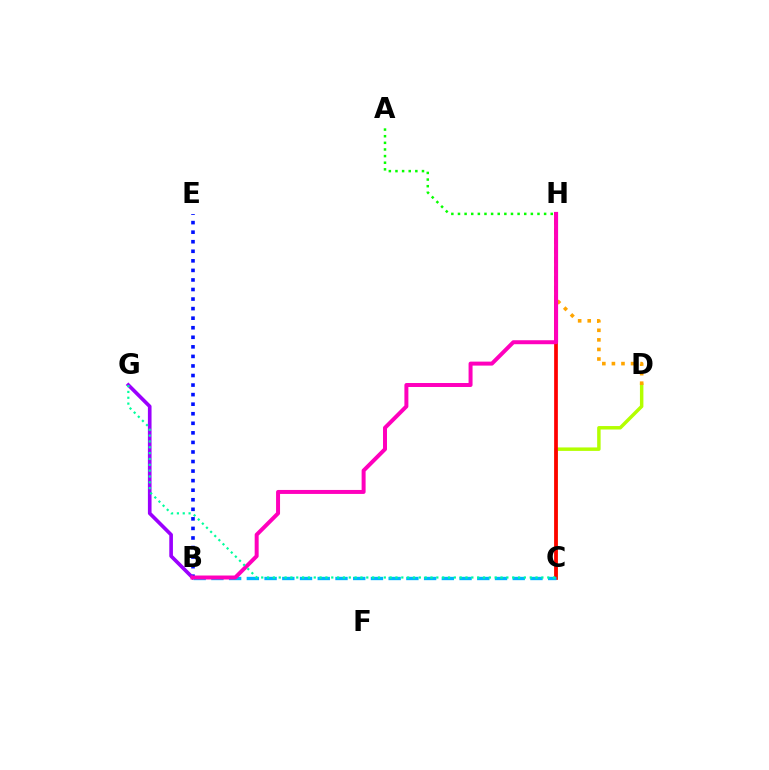{('C', 'D'): [{'color': '#b3ff00', 'line_style': 'solid', 'thickness': 2.5}], ('C', 'H'): [{'color': '#ff0000', 'line_style': 'solid', 'thickness': 2.68}], ('D', 'H'): [{'color': '#ffa500', 'line_style': 'dotted', 'thickness': 2.6}], ('B', 'C'): [{'color': '#00b5ff', 'line_style': 'dashed', 'thickness': 2.41}], ('B', 'E'): [{'color': '#0010ff', 'line_style': 'dotted', 'thickness': 2.6}], ('B', 'G'): [{'color': '#9b00ff', 'line_style': 'solid', 'thickness': 2.62}], ('A', 'H'): [{'color': '#08ff00', 'line_style': 'dotted', 'thickness': 1.8}], ('B', 'H'): [{'color': '#ff00bd', 'line_style': 'solid', 'thickness': 2.87}], ('C', 'G'): [{'color': '#00ff9d', 'line_style': 'dotted', 'thickness': 1.59}]}